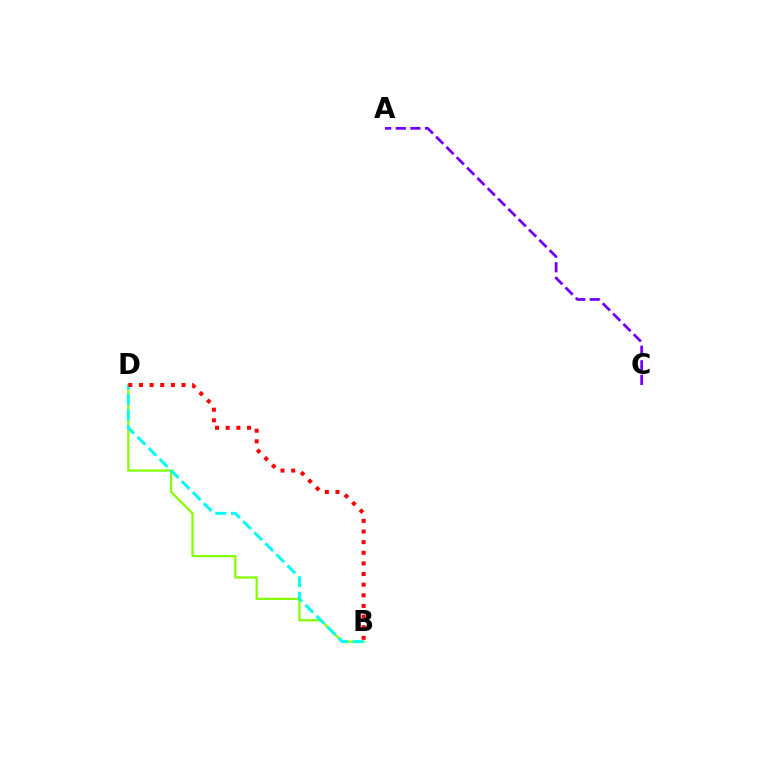{('B', 'D'): [{'color': '#84ff00', 'line_style': 'solid', 'thickness': 1.62}, {'color': '#00fff6', 'line_style': 'dashed', 'thickness': 2.12}, {'color': '#ff0000', 'line_style': 'dotted', 'thickness': 2.89}], ('A', 'C'): [{'color': '#7200ff', 'line_style': 'dashed', 'thickness': 1.98}]}